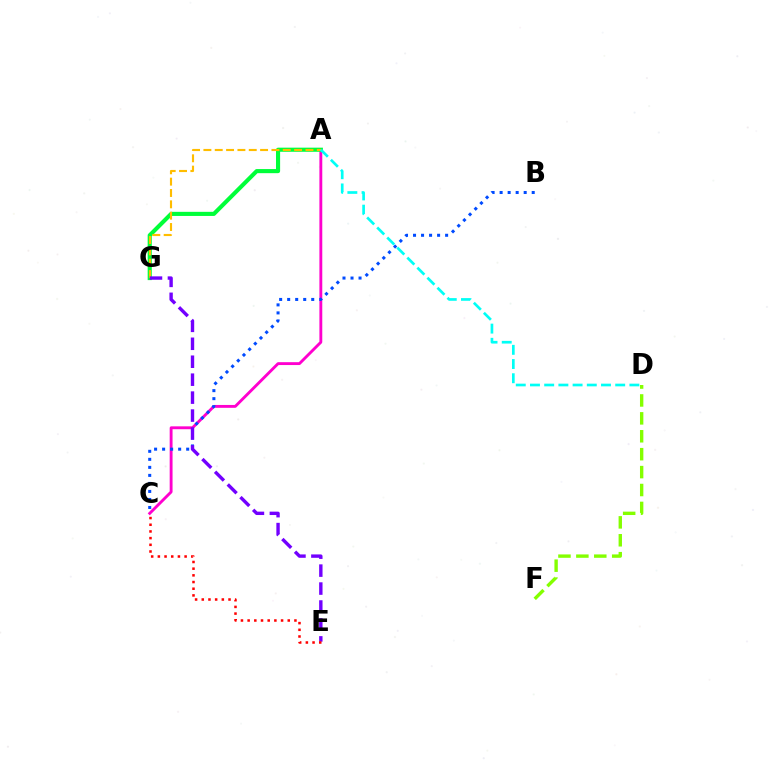{('A', 'C'): [{'color': '#ff00cf', 'line_style': 'solid', 'thickness': 2.07}], ('A', 'G'): [{'color': '#00ff39', 'line_style': 'solid', 'thickness': 2.96}, {'color': '#ffbd00', 'line_style': 'dashed', 'thickness': 1.54}], ('D', 'F'): [{'color': '#84ff00', 'line_style': 'dashed', 'thickness': 2.43}], ('B', 'C'): [{'color': '#004bff', 'line_style': 'dotted', 'thickness': 2.18}], ('E', 'G'): [{'color': '#7200ff', 'line_style': 'dashed', 'thickness': 2.44}], ('A', 'D'): [{'color': '#00fff6', 'line_style': 'dashed', 'thickness': 1.93}], ('C', 'E'): [{'color': '#ff0000', 'line_style': 'dotted', 'thickness': 1.82}]}